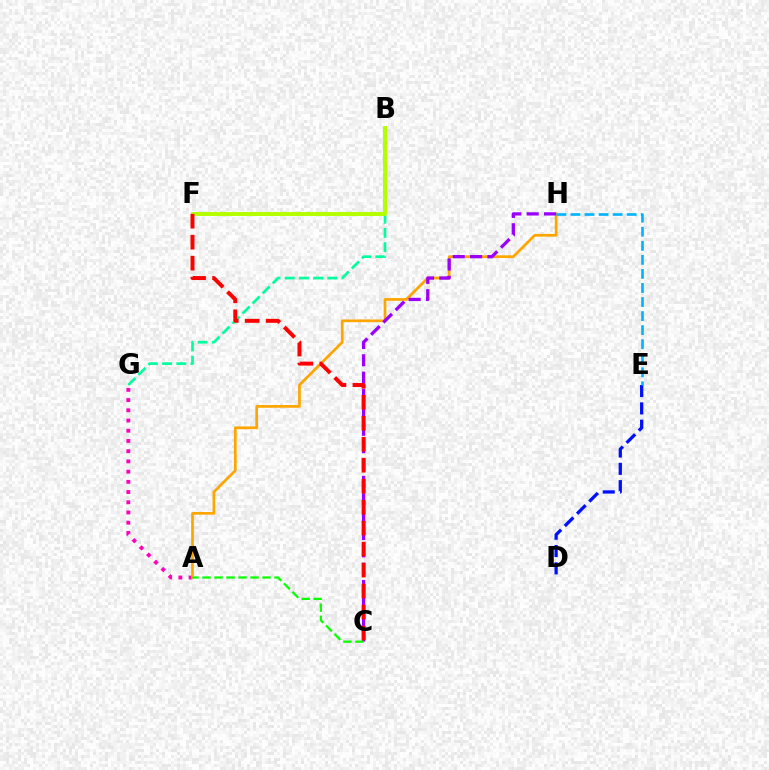{('B', 'G'): [{'color': '#00ff9d', 'line_style': 'dashed', 'thickness': 1.93}], ('D', 'E'): [{'color': '#0010ff', 'line_style': 'dashed', 'thickness': 2.35}], ('A', 'G'): [{'color': '#ff00bd', 'line_style': 'dotted', 'thickness': 2.78}], ('A', 'H'): [{'color': '#ffa500', 'line_style': 'solid', 'thickness': 1.95}], ('C', 'H'): [{'color': '#9b00ff', 'line_style': 'dashed', 'thickness': 2.36}], ('A', 'C'): [{'color': '#08ff00', 'line_style': 'dashed', 'thickness': 1.63}], ('B', 'F'): [{'color': '#b3ff00', 'line_style': 'solid', 'thickness': 2.84}], ('C', 'F'): [{'color': '#ff0000', 'line_style': 'dashed', 'thickness': 2.85}], ('E', 'H'): [{'color': '#00b5ff', 'line_style': 'dashed', 'thickness': 1.91}]}